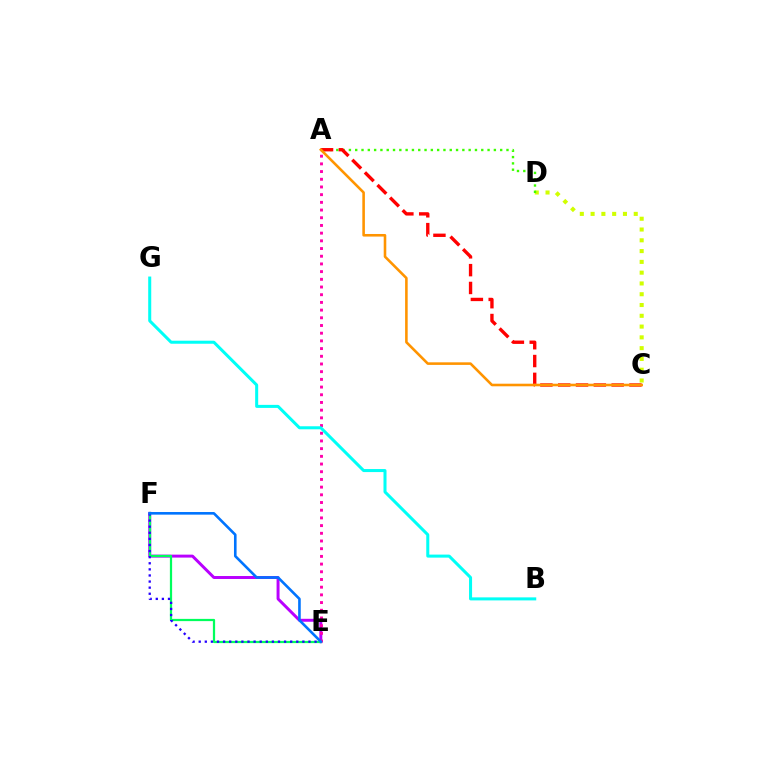{('C', 'D'): [{'color': '#d1ff00', 'line_style': 'dotted', 'thickness': 2.93}], ('E', 'F'): [{'color': '#b900ff', 'line_style': 'solid', 'thickness': 2.13}, {'color': '#00ff5c', 'line_style': 'solid', 'thickness': 1.61}, {'color': '#2500ff', 'line_style': 'dotted', 'thickness': 1.66}, {'color': '#0074ff', 'line_style': 'solid', 'thickness': 1.88}], ('A', 'E'): [{'color': '#ff00ac', 'line_style': 'dotted', 'thickness': 2.09}], ('A', 'D'): [{'color': '#3dff00', 'line_style': 'dotted', 'thickness': 1.71}], ('B', 'G'): [{'color': '#00fff6', 'line_style': 'solid', 'thickness': 2.18}], ('A', 'C'): [{'color': '#ff0000', 'line_style': 'dashed', 'thickness': 2.42}, {'color': '#ff9400', 'line_style': 'solid', 'thickness': 1.86}]}